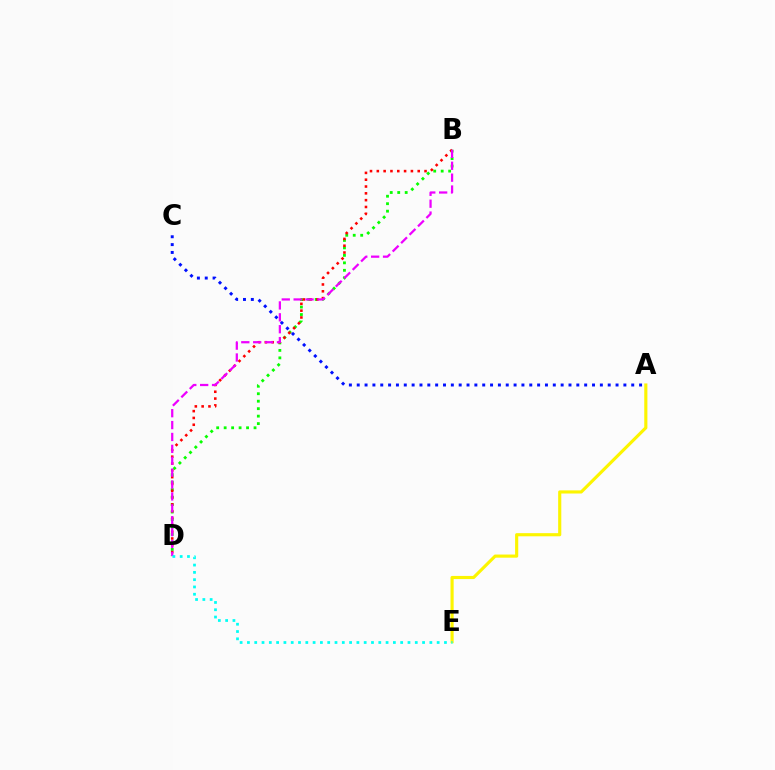{('B', 'D'): [{'color': '#08ff00', 'line_style': 'dotted', 'thickness': 2.03}, {'color': '#ff0000', 'line_style': 'dotted', 'thickness': 1.85}, {'color': '#ee00ff', 'line_style': 'dashed', 'thickness': 1.62}], ('A', 'C'): [{'color': '#0010ff', 'line_style': 'dotted', 'thickness': 2.13}], ('A', 'E'): [{'color': '#fcf500', 'line_style': 'solid', 'thickness': 2.26}], ('D', 'E'): [{'color': '#00fff6', 'line_style': 'dotted', 'thickness': 1.98}]}